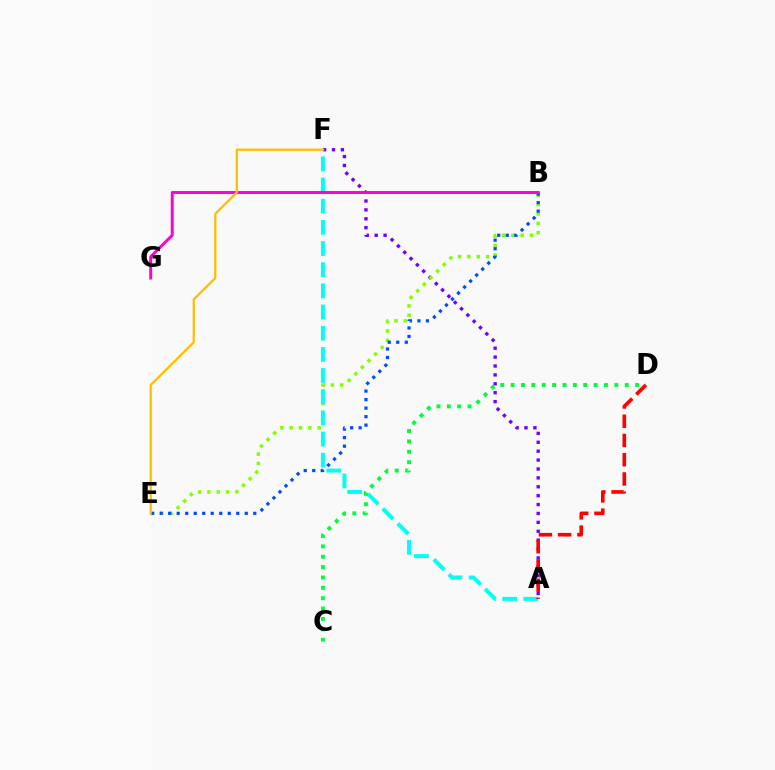{('A', 'F'): [{'color': '#7200ff', 'line_style': 'dotted', 'thickness': 2.42}, {'color': '#00fff6', 'line_style': 'dashed', 'thickness': 2.88}], ('B', 'E'): [{'color': '#84ff00', 'line_style': 'dotted', 'thickness': 2.53}, {'color': '#004bff', 'line_style': 'dotted', 'thickness': 2.31}], ('B', 'G'): [{'color': '#ff00cf', 'line_style': 'solid', 'thickness': 2.11}], ('C', 'D'): [{'color': '#00ff39', 'line_style': 'dotted', 'thickness': 2.82}], ('A', 'D'): [{'color': '#ff0000', 'line_style': 'dashed', 'thickness': 2.61}], ('E', 'F'): [{'color': '#ffbd00', 'line_style': 'solid', 'thickness': 1.63}]}